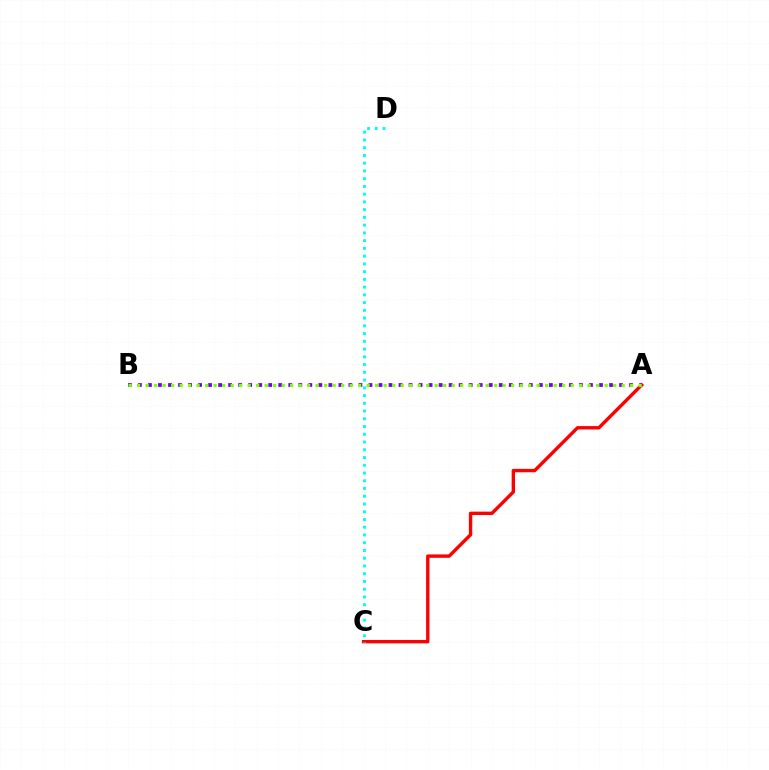{('A', 'C'): [{'color': '#ff0000', 'line_style': 'solid', 'thickness': 2.43}], ('A', 'B'): [{'color': '#7200ff', 'line_style': 'dotted', 'thickness': 2.72}, {'color': '#84ff00', 'line_style': 'dotted', 'thickness': 2.31}], ('C', 'D'): [{'color': '#00fff6', 'line_style': 'dotted', 'thickness': 2.1}]}